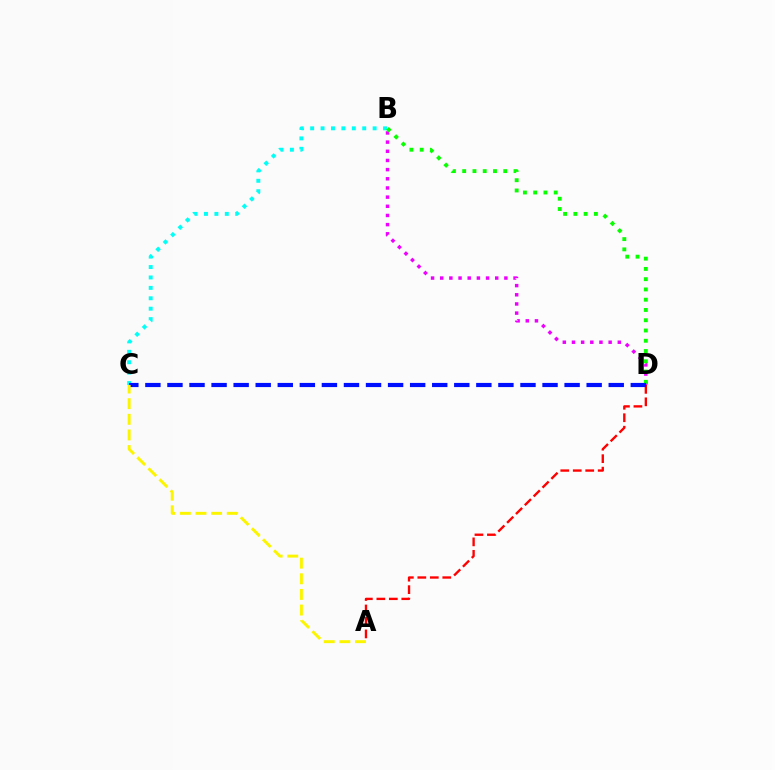{('B', 'D'): [{'color': '#ee00ff', 'line_style': 'dotted', 'thickness': 2.49}, {'color': '#08ff00', 'line_style': 'dotted', 'thickness': 2.79}], ('A', 'D'): [{'color': '#ff0000', 'line_style': 'dashed', 'thickness': 1.69}], ('B', 'C'): [{'color': '#00fff6', 'line_style': 'dotted', 'thickness': 2.83}], ('C', 'D'): [{'color': '#0010ff', 'line_style': 'dashed', 'thickness': 3.0}], ('A', 'C'): [{'color': '#fcf500', 'line_style': 'dashed', 'thickness': 2.12}]}